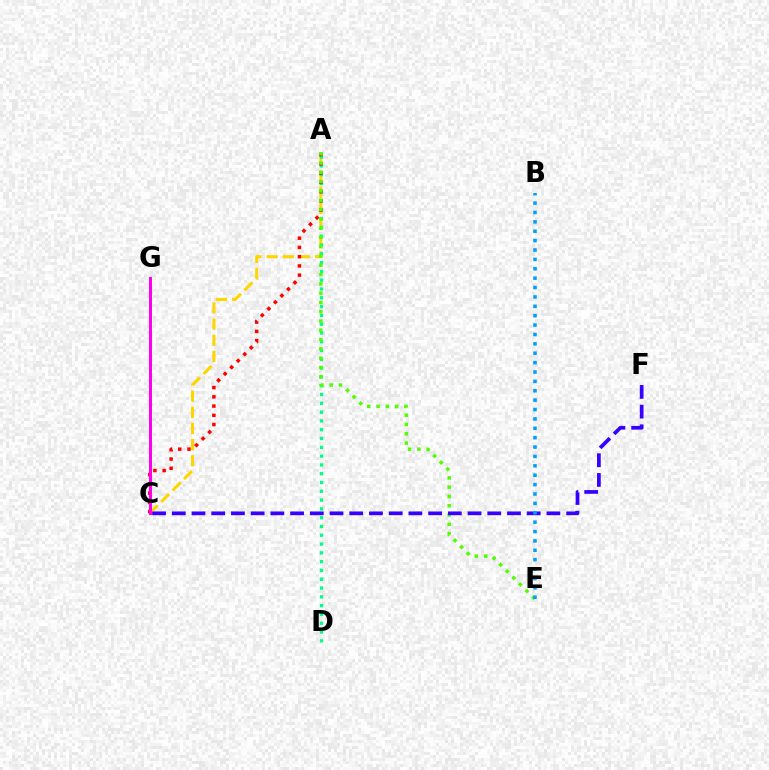{('A', 'C'): [{'color': '#ffd500', 'line_style': 'dashed', 'thickness': 2.2}, {'color': '#ff0000', 'line_style': 'dotted', 'thickness': 2.51}], ('A', 'D'): [{'color': '#00ff86', 'line_style': 'dotted', 'thickness': 2.39}], ('A', 'E'): [{'color': '#4fff00', 'line_style': 'dotted', 'thickness': 2.52}], ('C', 'F'): [{'color': '#3700ff', 'line_style': 'dashed', 'thickness': 2.68}], ('C', 'G'): [{'color': '#ff00ed', 'line_style': 'solid', 'thickness': 2.17}], ('B', 'E'): [{'color': '#009eff', 'line_style': 'dotted', 'thickness': 2.55}]}